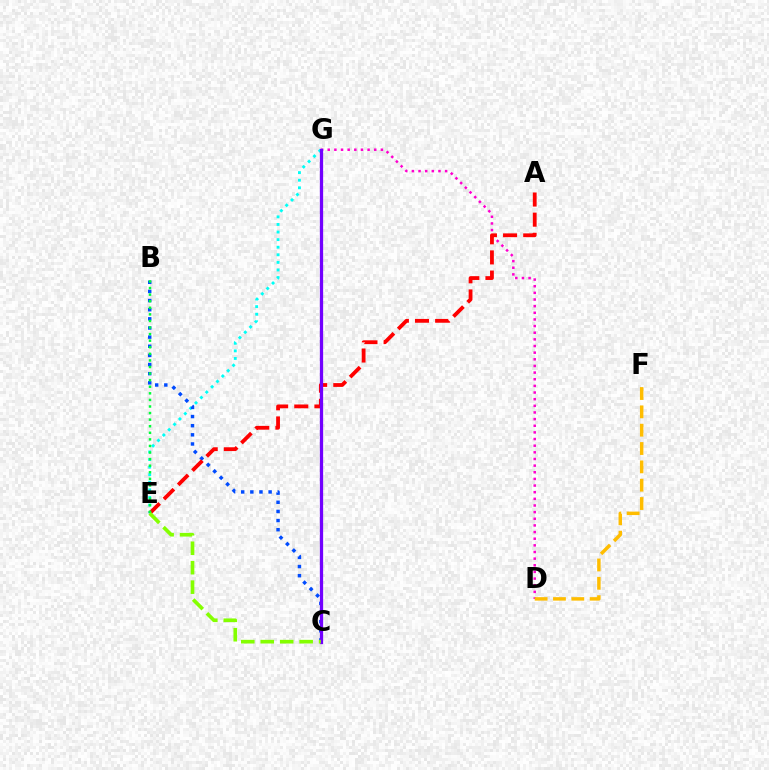{('E', 'G'): [{'color': '#00fff6', 'line_style': 'dotted', 'thickness': 2.06}], ('B', 'C'): [{'color': '#004bff', 'line_style': 'dotted', 'thickness': 2.48}], ('D', 'G'): [{'color': '#ff00cf', 'line_style': 'dotted', 'thickness': 1.81}], ('A', 'E'): [{'color': '#ff0000', 'line_style': 'dashed', 'thickness': 2.74}], ('B', 'E'): [{'color': '#00ff39', 'line_style': 'dotted', 'thickness': 1.79}], ('D', 'F'): [{'color': '#ffbd00', 'line_style': 'dashed', 'thickness': 2.49}], ('C', 'G'): [{'color': '#7200ff', 'line_style': 'solid', 'thickness': 2.35}], ('C', 'E'): [{'color': '#84ff00', 'line_style': 'dashed', 'thickness': 2.64}]}